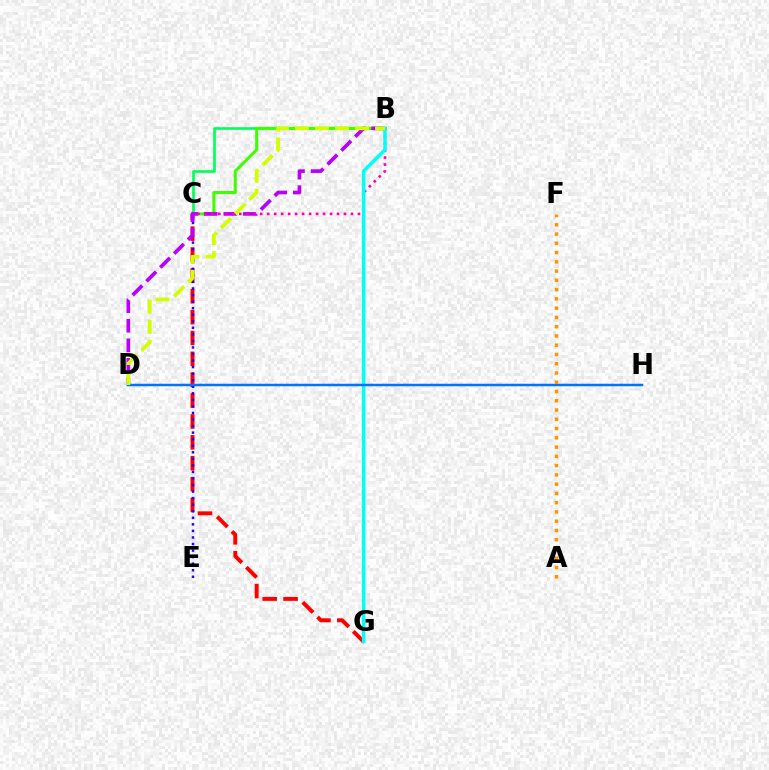{('C', 'G'): [{'color': '#ff0000', 'line_style': 'dashed', 'thickness': 2.83}], ('C', 'E'): [{'color': '#2500ff', 'line_style': 'dotted', 'thickness': 1.78}], ('B', 'C'): [{'color': '#00ff5c', 'line_style': 'solid', 'thickness': 1.91}, {'color': '#3dff00', 'line_style': 'solid', 'thickness': 2.19}, {'color': '#ff00ac', 'line_style': 'dotted', 'thickness': 1.9}], ('B', 'D'): [{'color': '#b900ff', 'line_style': 'dashed', 'thickness': 2.66}, {'color': '#d1ff00', 'line_style': 'dashed', 'thickness': 2.72}], ('B', 'G'): [{'color': '#00fff6', 'line_style': 'solid', 'thickness': 2.52}], ('D', 'H'): [{'color': '#0074ff', 'line_style': 'solid', 'thickness': 1.8}], ('A', 'F'): [{'color': '#ff9400', 'line_style': 'dotted', 'thickness': 2.52}]}